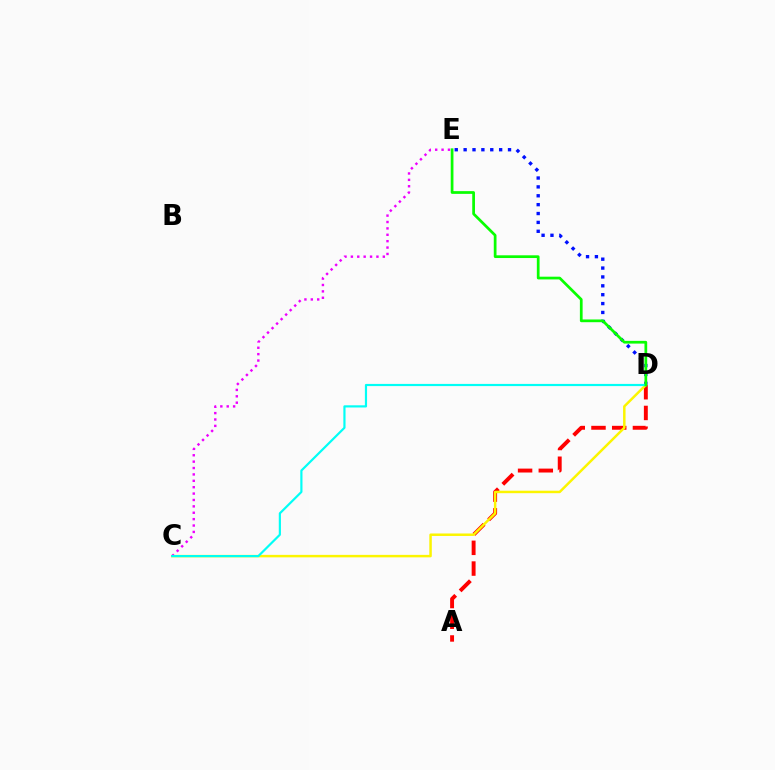{('A', 'D'): [{'color': '#ff0000', 'line_style': 'dashed', 'thickness': 2.82}], ('D', 'E'): [{'color': '#0010ff', 'line_style': 'dotted', 'thickness': 2.41}, {'color': '#08ff00', 'line_style': 'solid', 'thickness': 1.96}], ('C', 'D'): [{'color': '#fcf500', 'line_style': 'solid', 'thickness': 1.79}, {'color': '#00fff6', 'line_style': 'solid', 'thickness': 1.57}], ('C', 'E'): [{'color': '#ee00ff', 'line_style': 'dotted', 'thickness': 1.74}]}